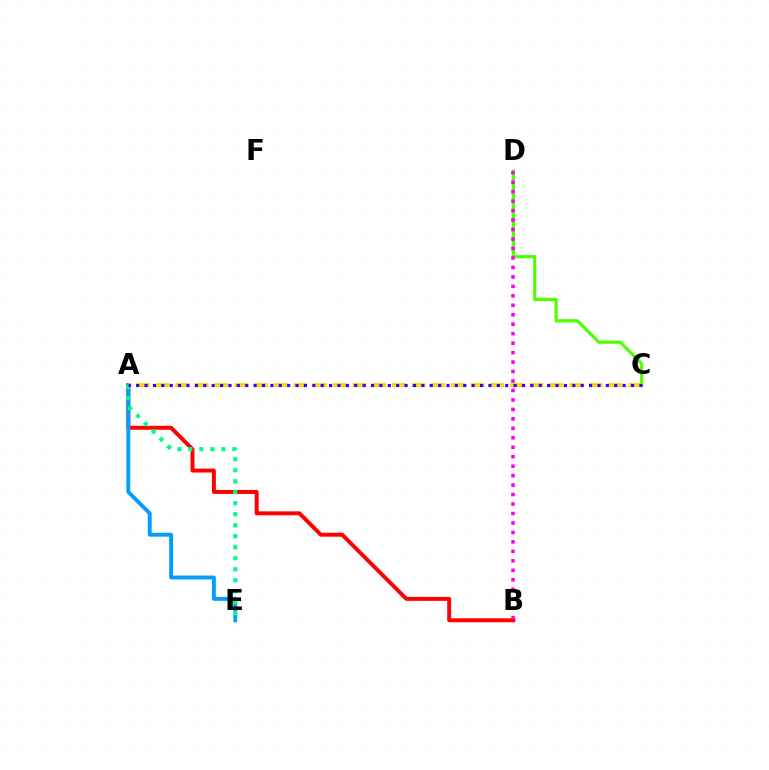{('A', 'B'): [{'color': '#ff0000', 'line_style': 'solid', 'thickness': 2.84}], ('C', 'D'): [{'color': '#4fff00', 'line_style': 'solid', 'thickness': 2.28}], ('A', 'E'): [{'color': '#009eff', 'line_style': 'solid', 'thickness': 2.79}, {'color': '#00ff86', 'line_style': 'dotted', 'thickness': 2.99}], ('B', 'D'): [{'color': '#ff00ed', 'line_style': 'dotted', 'thickness': 2.57}], ('A', 'C'): [{'color': '#ffd500', 'line_style': 'dashed', 'thickness': 2.68}, {'color': '#3700ff', 'line_style': 'dotted', 'thickness': 2.28}]}